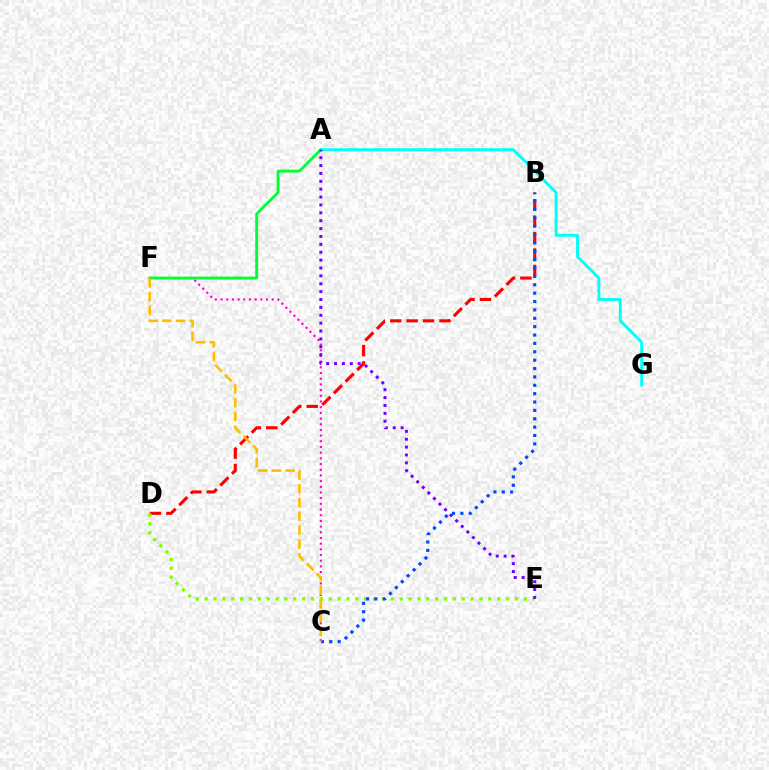{('B', 'D'): [{'color': '#ff0000', 'line_style': 'dashed', 'thickness': 2.23}], ('C', 'F'): [{'color': '#ff00cf', 'line_style': 'dotted', 'thickness': 1.54}, {'color': '#ffbd00', 'line_style': 'dashed', 'thickness': 1.87}], ('D', 'E'): [{'color': '#84ff00', 'line_style': 'dotted', 'thickness': 2.41}], ('B', 'C'): [{'color': '#004bff', 'line_style': 'dotted', 'thickness': 2.27}], ('A', 'F'): [{'color': '#00ff39', 'line_style': 'solid', 'thickness': 2.08}], ('A', 'G'): [{'color': '#00fff6', 'line_style': 'solid', 'thickness': 2.11}], ('A', 'E'): [{'color': '#7200ff', 'line_style': 'dotted', 'thickness': 2.14}]}